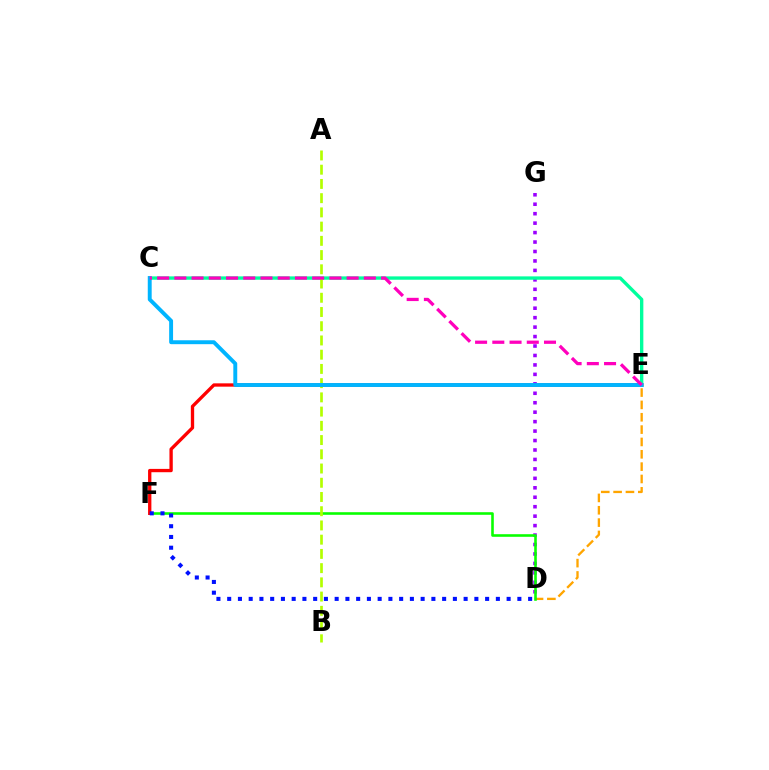{('D', 'E'): [{'color': '#ffa500', 'line_style': 'dashed', 'thickness': 1.68}], ('D', 'G'): [{'color': '#9b00ff', 'line_style': 'dotted', 'thickness': 2.57}], ('D', 'F'): [{'color': '#08ff00', 'line_style': 'solid', 'thickness': 1.87}, {'color': '#0010ff', 'line_style': 'dotted', 'thickness': 2.92}], ('C', 'E'): [{'color': '#00ff9d', 'line_style': 'solid', 'thickness': 2.42}, {'color': '#00b5ff', 'line_style': 'solid', 'thickness': 2.81}, {'color': '#ff00bd', 'line_style': 'dashed', 'thickness': 2.34}], ('E', 'F'): [{'color': '#ff0000', 'line_style': 'solid', 'thickness': 2.39}], ('A', 'B'): [{'color': '#b3ff00', 'line_style': 'dashed', 'thickness': 1.93}]}